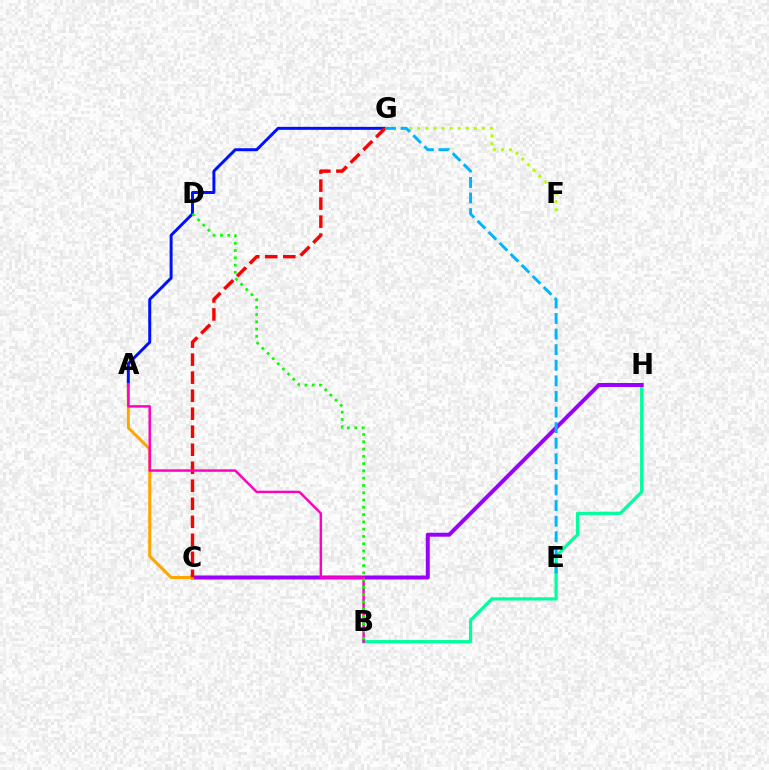{('A', 'G'): [{'color': '#0010ff', 'line_style': 'solid', 'thickness': 2.14}], ('B', 'H'): [{'color': '#00ff9d', 'line_style': 'solid', 'thickness': 2.31}], ('C', 'H'): [{'color': '#9b00ff', 'line_style': 'solid', 'thickness': 2.87}], ('A', 'C'): [{'color': '#ffa500', 'line_style': 'solid', 'thickness': 2.17}], ('F', 'G'): [{'color': '#b3ff00', 'line_style': 'dotted', 'thickness': 2.19}], ('C', 'G'): [{'color': '#ff0000', 'line_style': 'dashed', 'thickness': 2.45}], ('E', 'G'): [{'color': '#00b5ff', 'line_style': 'dashed', 'thickness': 2.12}], ('A', 'B'): [{'color': '#ff00bd', 'line_style': 'solid', 'thickness': 1.77}], ('B', 'D'): [{'color': '#08ff00', 'line_style': 'dotted', 'thickness': 1.98}]}